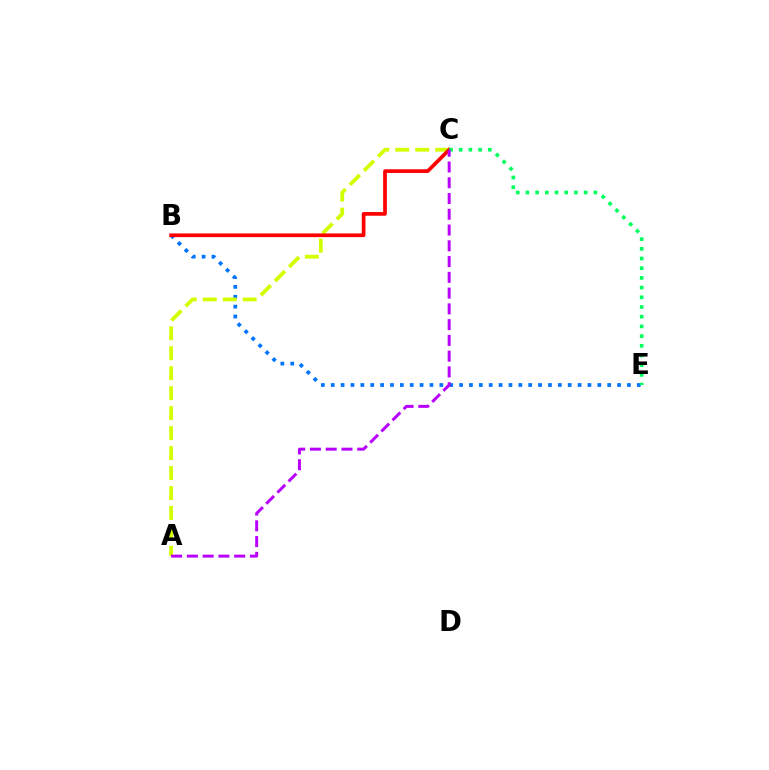{('B', 'E'): [{'color': '#0074ff', 'line_style': 'dotted', 'thickness': 2.68}], ('A', 'C'): [{'color': '#d1ff00', 'line_style': 'dashed', 'thickness': 2.71}, {'color': '#b900ff', 'line_style': 'dashed', 'thickness': 2.14}], ('B', 'C'): [{'color': '#ff0000', 'line_style': 'solid', 'thickness': 2.67}], ('C', 'E'): [{'color': '#00ff5c', 'line_style': 'dotted', 'thickness': 2.64}]}